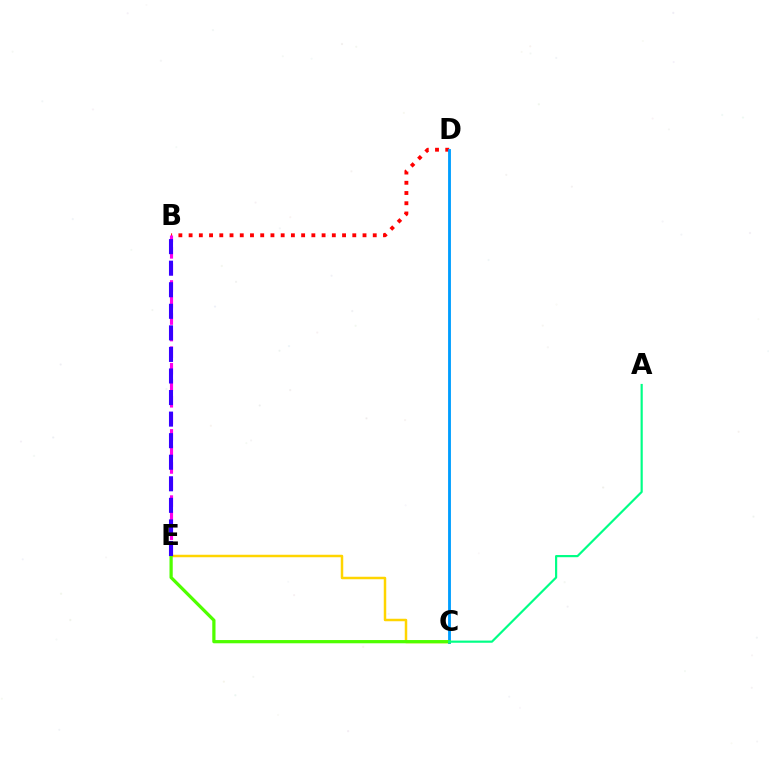{('C', 'E'): [{'color': '#ffd500', 'line_style': 'solid', 'thickness': 1.79}, {'color': '#4fff00', 'line_style': 'solid', 'thickness': 2.33}], ('B', 'D'): [{'color': '#ff0000', 'line_style': 'dotted', 'thickness': 2.78}], ('B', 'E'): [{'color': '#ff00ed', 'line_style': 'dashed', 'thickness': 2.25}, {'color': '#3700ff', 'line_style': 'dashed', 'thickness': 2.93}], ('C', 'D'): [{'color': '#009eff', 'line_style': 'solid', 'thickness': 2.05}], ('A', 'C'): [{'color': '#00ff86', 'line_style': 'solid', 'thickness': 1.57}]}